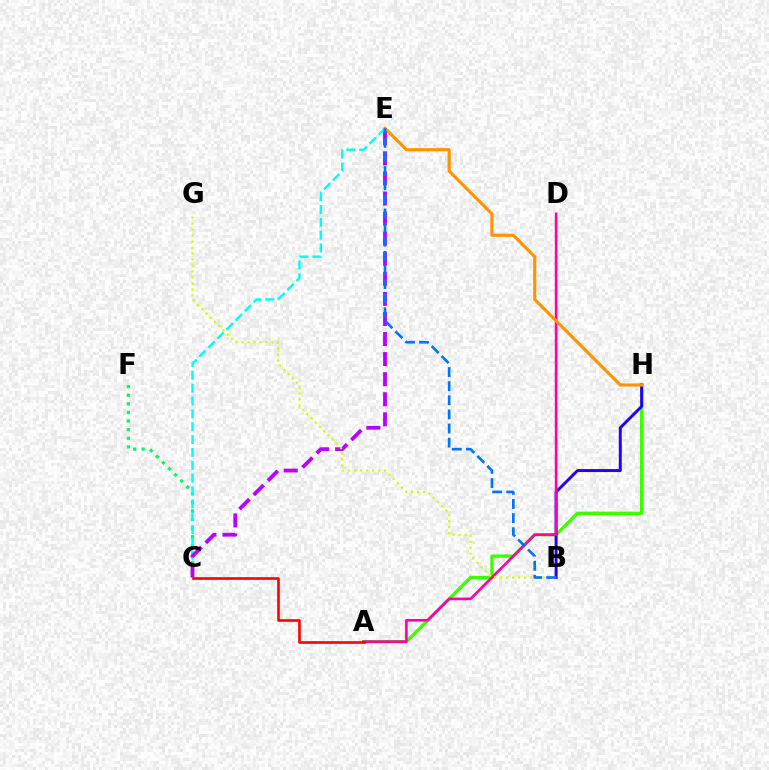{('C', 'F'): [{'color': '#00ff5c', 'line_style': 'dotted', 'thickness': 2.34}], ('A', 'H'): [{'color': '#3dff00', 'line_style': 'solid', 'thickness': 2.42}], ('B', 'H'): [{'color': '#2500ff', 'line_style': 'solid', 'thickness': 2.14}], ('C', 'E'): [{'color': '#00fff6', 'line_style': 'dashed', 'thickness': 1.75}, {'color': '#b900ff', 'line_style': 'dashed', 'thickness': 2.73}], ('A', 'D'): [{'color': '#ff00ac', 'line_style': 'solid', 'thickness': 1.9}], ('E', 'H'): [{'color': '#ff9400', 'line_style': 'solid', 'thickness': 2.27}], ('A', 'C'): [{'color': '#ff0000', 'line_style': 'solid', 'thickness': 1.88}], ('B', 'G'): [{'color': '#d1ff00', 'line_style': 'dotted', 'thickness': 1.63}], ('B', 'E'): [{'color': '#0074ff', 'line_style': 'dashed', 'thickness': 1.92}]}